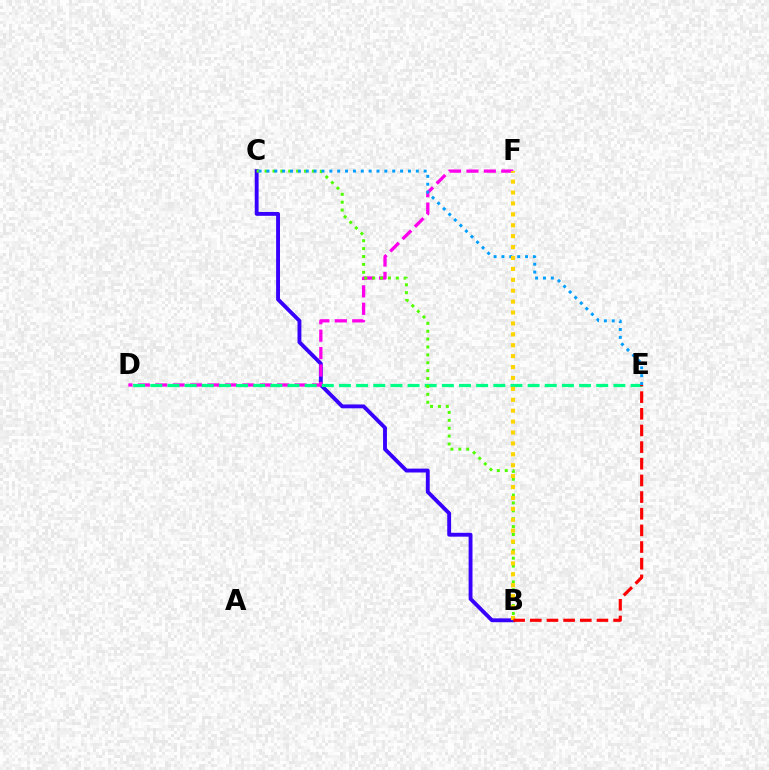{('B', 'C'): [{'color': '#3700ff', 'line_style': 'solid', 'thickness': 2.78}, {'color': '#4fff00', 'line_style': 'dotted', 'thickness': 2.15}], ('D', 'F'): [{'color': '#ff00ed', 'line_style': 'dashed', 'thickness': 2.37}], ('D', 'E'): [{'color': '#00ff86', 'line_style': 'dashed', 'thickness': 2.33}], ('C', 'E'): [{'color': '#009eff', 'line_style': 'dotted', 'thickness': 2.14}], ('B', 'F'): [{'color': '#ffd500', 'line_style': 'dotted', 'thickness': 2.96}], ('B', 'E'): [{'color': '#ff0000', 'line_style': 'dashed', 'thickness': 2.26}]}